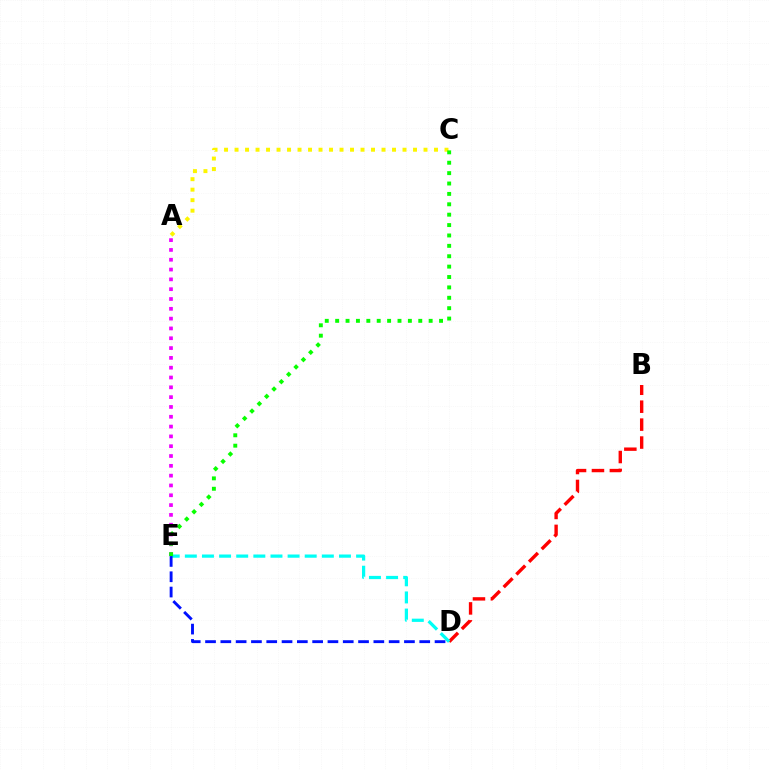{('A', 'E'): [{'color': '#ee00ff', 'line_style': 'dotted', 'thickness': 2.67}], ('B', 'D'): [{'color': '#ff0000', 'line_style': 'dashed', 'thickness': 2.44}], ('A', 'C'): [{'color': '#fcf500', 'line_style': 'dotted', 'thickness': 2.85}], ('D', 'E'): [{'color': '#00fff6', 'line_style': 'dashed', 'thickness': 2.33}, {'color': '#0010ff', 'line_style': 'dashed', 'thickness': 2.08}], ('C', 'E'): [{'color': '#08ff00', 'line_style': 'dotted', 'thickness': 2.82}]}